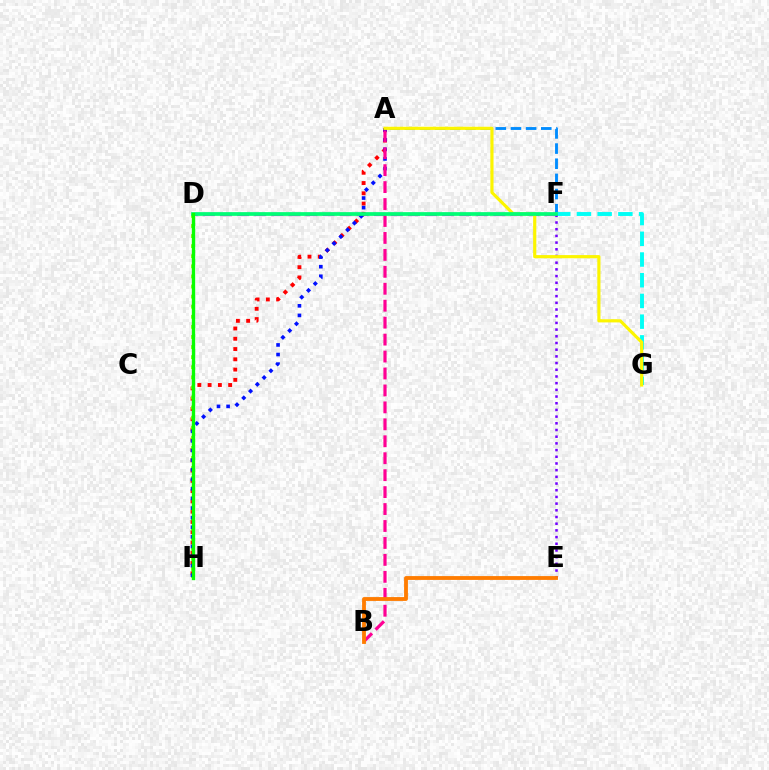{('D', 'F'): [{'color': '#ee00ff', 'line_style': 'dashed', 'thickness': 2.32}, {'color': '#00ff74', 'line_style': 'solid', 'thickness': 2.68}], ('A', 'H'): [{'color': '#ff0000', 'line_style': 'dotted', 'thickness': 2.79}, {'color': '#0010ff', 'line_style': 'dotted', 'thickness': 2.61}], ('D', 'H'): [{'color': '#84ff00', 'line_style': 'dotted', 'thickness': 2.74}, {'color': '#08ff00', 'line_style': 'solid', 'thickness': 2.4}], ('A', 'F'): [{'color': '#008cff', 'line_style': 'dashed', 'thickness': 2.06}], ('F', 'G'): [{'color': '#00fff6', 'line_style': 'dashed', 'thickness': 2.81}], ('E', 'F'): [{'color': '#7200ff', 'line_style': 'dotted', 'thickness': 1.82}], ('A', 'G'): [{'color': '#fcf500', 'line_style': 'solid', 'thickness': 2.28}], ('A', 'B'): [{'color': '#ff0094', 'line_style': 'dashed', 'thickness': 2.3}], ('B', 'E'): [{'color': '#ff7c00', 'line_style': 'solid', 'thickness': 2.75}]}